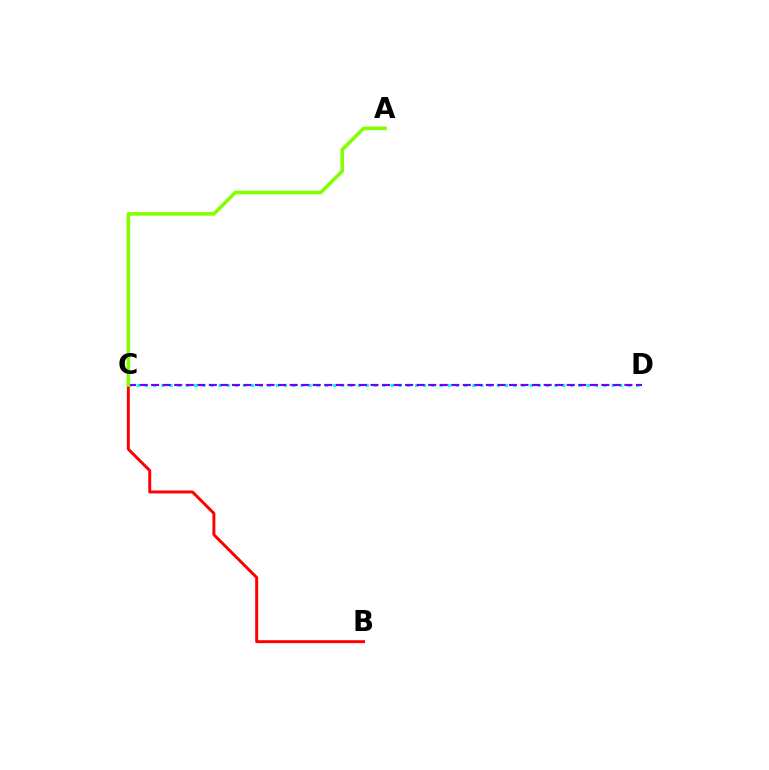{('C', 'D'): [{'color': '#00fff6', 'line_style': 'dotted', 'thickness': 2.22}, {'color': '#7200ff', 'line_style': 'dashed', 'thickness': 1.57}], ('B', 'C'): [{'color': '#ff0000', 'line_style': 'solid', 'thickness': 2.12}], ('A', 'C'): [{'color': '#84ff00', 'line_style': 'solid', 'thickness': 2.58}]}